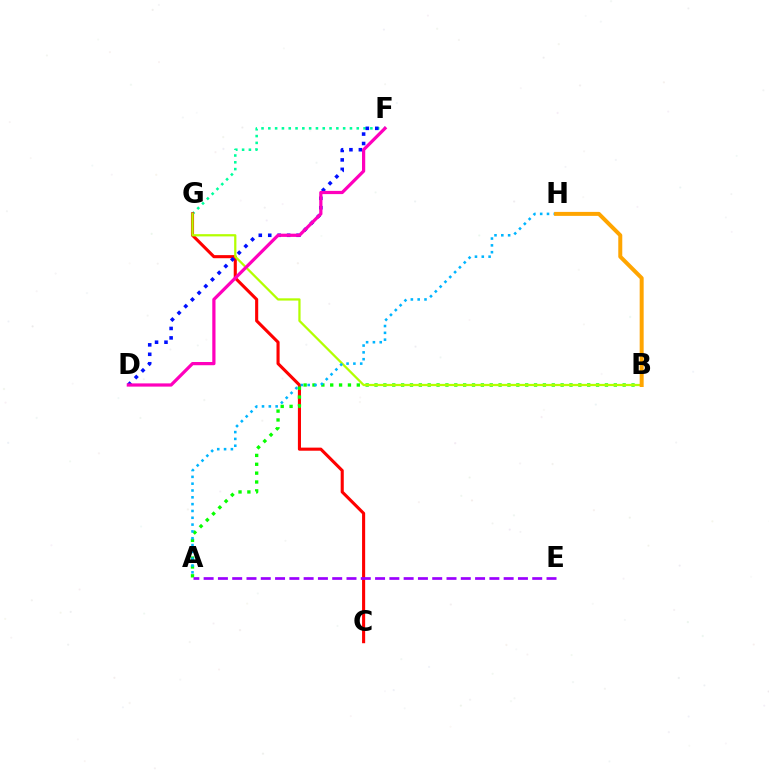{('F', 'G'): [{'color': '#00ff9d', 'line_style': 'dotted', 'thickness': 1.85}], ('C', 'G'): [{'color': '#ff0000', 'line_style': 'solid', 'thickness': 2.23}], ('A', 'B'): [{'color': '#08ff00', 'line_style': 'dotted', 'thickness': 2.41}], ('D', 'F'): [{'color': '#0010ff', 'line_style': 'dotted', 'thickness': 2.57}, {'color': '#ff00bd', 'line_style': 'solid', 'thickness': 2.32}], ('B', 'G'): [{'color': '#b3ff00', 'line_style': 'solid', 'thickness': 1.62}], ('A', 'H'): [{'color': '#00b5ff', 'line_style': 'dotted', 'thickness': 1.85}], ('A', 'E'): [{'color': '#9b00ff', 'line_style': 'dashed', 'thickness': 1.94}], ('B', 'H'): [{'color': '#ffa500', 'line_style': 'solid', 'thickness': 2.87}]}